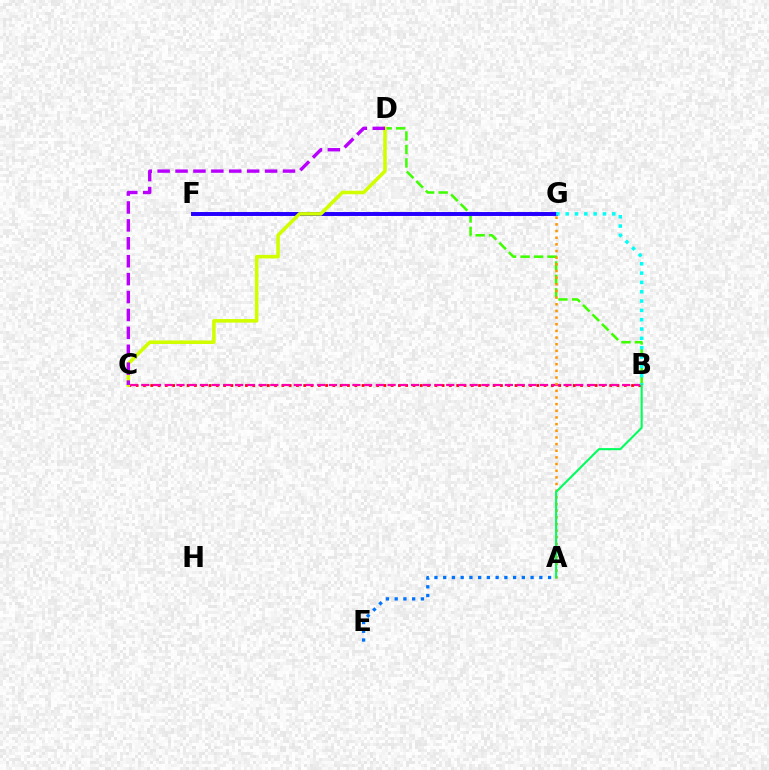{('B', 'D'): [{'color': '#3dff00', 'line_style': 'dashed', 'thickness': 1.83}], ('A', 'E'): [{'color': '#0074ff', 'line_style': 'dotted', 'thickness': 2.37}], ('B', 'C'): [{'color': '#ff0000', 'line_style': 'dotted', 'thickness': 1.98}, {'color': '#ff00ac', 'line_style': 'dashed', 'thickness': 1.59}], ('F', 'G'): [{'color': '#2500ff', 'line_style': 'solid', 'thickness': 2.84}], ('C', 'D'): [{'color': '#d1ff00', 'line_style': 'solid', 'thickness': 2.57}, {'color': '#b900ff', 'line_style': 'dashed', 'thickness': 2.43}], ('B', 'G'): [{'color': '#00fff6', 'line_style': 'dotted', 'thickness': 2.53}], ('A', 'G'): [{'color': '#ff9400', 'line_style': 'dotted', 'thickness': 1.81}], ('A', 'B'): [{'color': '#00ff5c', 'line_style': 'solid', 'thickness': 1.51}]}